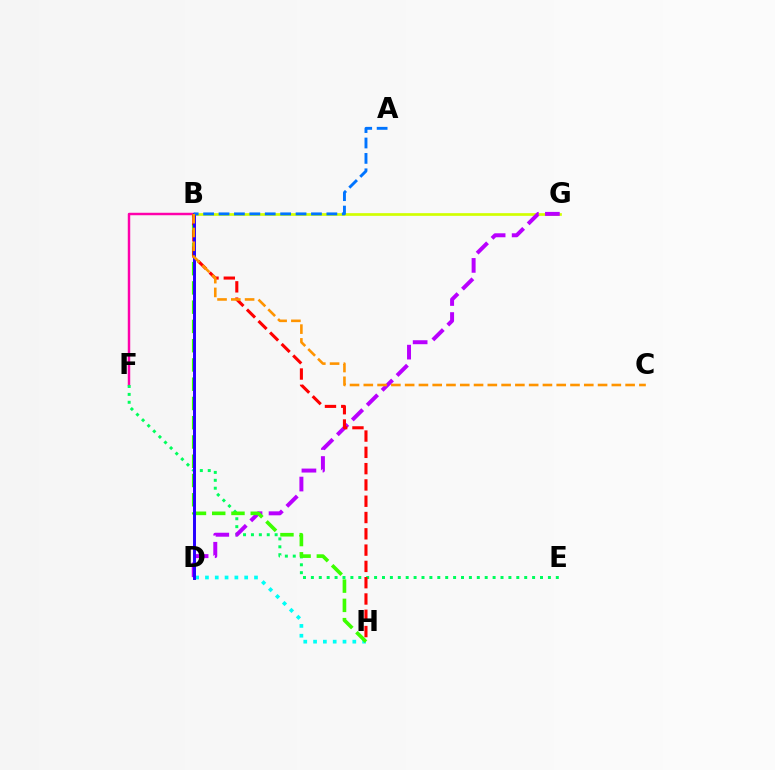{('B', 'F'): [{'color': '#ff00ac', 'line_style': 'solid', 'thickness': 1.77}], ('E', 'F'): [{'color': '#00ff5c', 'line_style': 'dotted', 'thickness': 2.15}], ('D', 'H'): [{'color': '#00fff6', 'line_style': 'dotted', 'thickness': 2.67}], ('B', 'G'): [{'color': '#d1ff00', 'line_style': 'solid', 'thickness': 1.94}], ('D', 'G'): [{'color': '#b900ff', 'line_style': 'dashed', 'thickness': 2.86}], ('B', 'H'): [{'color': '#3dff00', 'line_style': 'dashed', 'thickness': 2.62}, {'color': '#ff0000', 'line_style': 'dashed', 'thickness': 2.21}], ('B', 'D'): [{'color': '#2500ff', 'line_style': 'solid', 'thickness': 2.13}], ('A', 'B'): [{'color': '#0074ff', 'line_style': 'dashed', 'thickness': 2.09}], ('B', 'C'): [{'color': '#ff9400', 'line_style': 'dashed', 'thickness': 1.87}]}